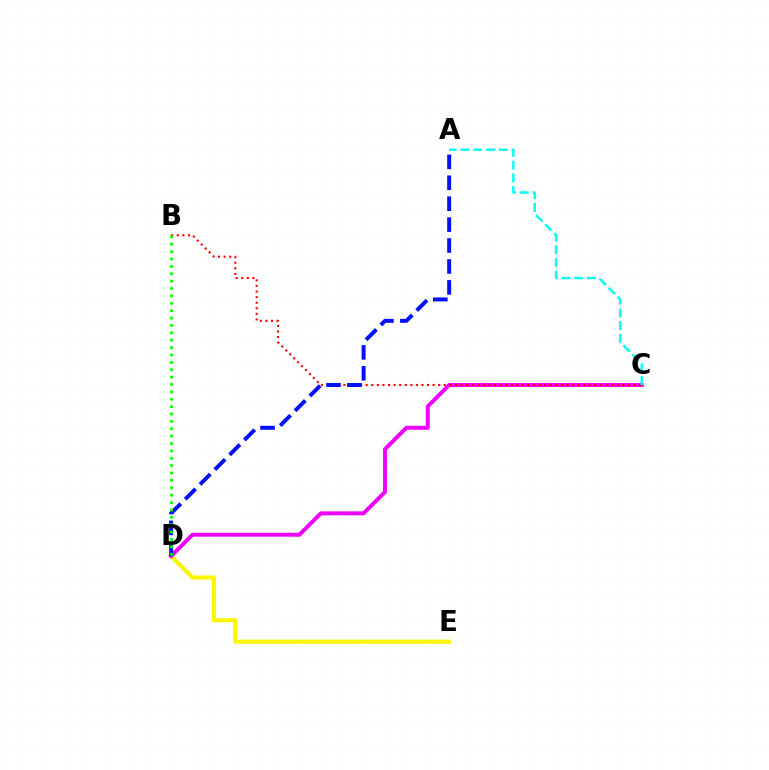{('D', 'E'): [{'color': '#fcf500', 'line_style': 'solid', 'thickness': 2.94}], ('C', 'D'): [{'color': '#ee00ff', 'line_style': 'solid', 'thickness': 2.85}], ('B', 'C'): [{'color': '#ff0000', 'line_style': 'dotted', 'thickness': 1.51}], ('A', 'C'): [{'color': '#00fff6', 'line_style': 'dashed', 'thickness': 1.73}], ('A', 'D'): [{'color': '#0010ff', 'line_style': 'dashed', 'thickness': 2.84}], ('B', 'D'): [{'color': '#08ff00', 'line_style': 'dotted', 'thickness': 2.01}]}